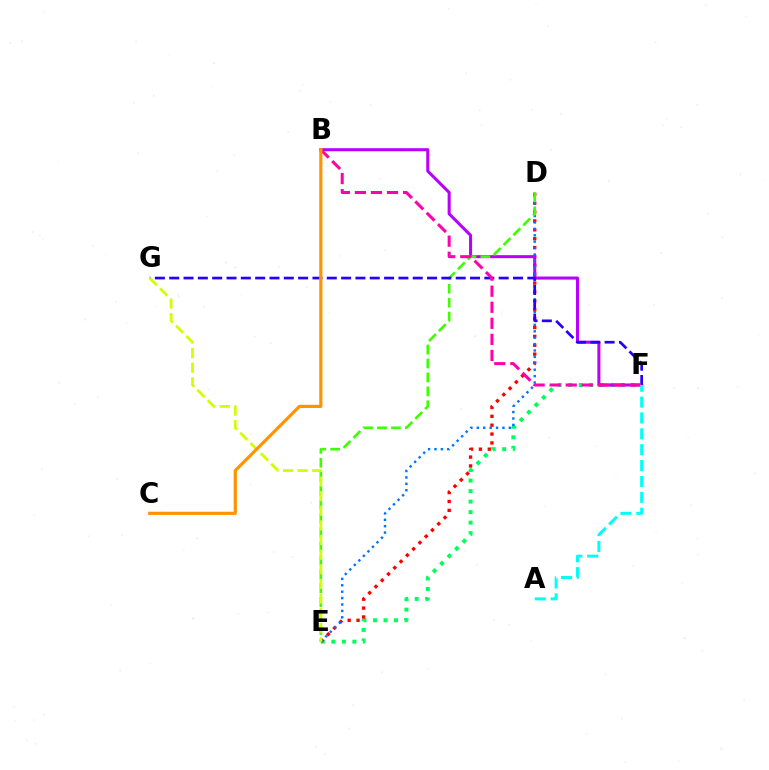{('E', 'F'): [{'color': '#00ff5c', 'line_style': 'dotted', 'thickness': 2.86}], ('D', 'E'): [{'color': '#ff0000', 'line_style': 'dotted', 'thickness': 2.41}, {'color': '#0074ff', 'line_style': 'dotted', 'thickness': 1.74}, {'color': '#3dff00', 'line_style': 'dashed', 'thickness': 1.89}], ('B', 'F'): [{'color': '#b900ff', 'line_style': 'solid', 'thickness': 2.19}, {'color': '#ff00ac', 'line_style': 'dashed', 'thickness': 2.18}], ('F', 'G'): [{'color': '#2500ff', 'line_style': 'dashed', 'thickness': 1.95}], ('E', 'G'): [{'color': '#d1ff00', 'line_style': 'dashed', 'thickness': 1.99}], ('A', 'F'): [{'color': '#00fff6', 'line_style': 'dashed', 'thickness': 2.16}], ('B', 'C'): [{'color': '#ff9400', 'line_style': 'solid', 'thickness': 2.3}]}